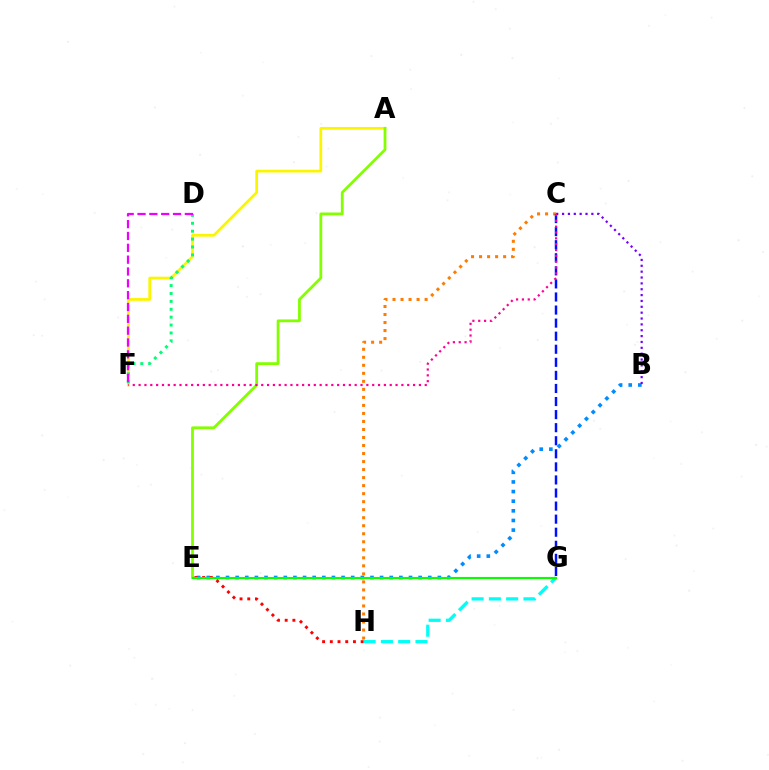{('A', 'F'): [{'color': '#fcf500', 'line_style': 'solid', 'thickness': 1.97}], ('A', 'E'): [{'color': '#84ff00', 'line_style': 'solid', 'thickness': 2.01}], ('G', 'H'): [{'color': '#00fff6', 'line_style': 'dashed', 'thickness': 2.35}], ('D', 'F'): [{'color': '#00ff74', 'line_style': 'dotted', 'thickness': 2.15}, {'color': '#ee00ff', 'line_style': 'dashed', 'thickness': 1.61}], ('C', 'H'): [{'color': '#ff7c00', 'line_style': 'dotted', 'thickness': 2.18}], ('B', 'E'): [{'color': '#008cff', 'line_style': 'dotted', 'thickness': 2.62}], ('E', 'H'): [{'color': '#ff0000', 'line_style': 'dotted', 'thickness': 2.1}], ('B', 'C'): [{'color': '#7200ff', 'line_style': 'dotted', 'thickness': 1.59}], ('E', 'G'): [{'color': '#08ff00', 'line_style': 'solid', 'thickness': 1.54}], ('C', 'G'): [{'color': '#0010ff', 'line_style': 'dashed', 'thickness': 1.78}], ('C', 'F'): [{'color': '#ff0094', 'line_style': 'dotted', 'thickness': 1.59}]}